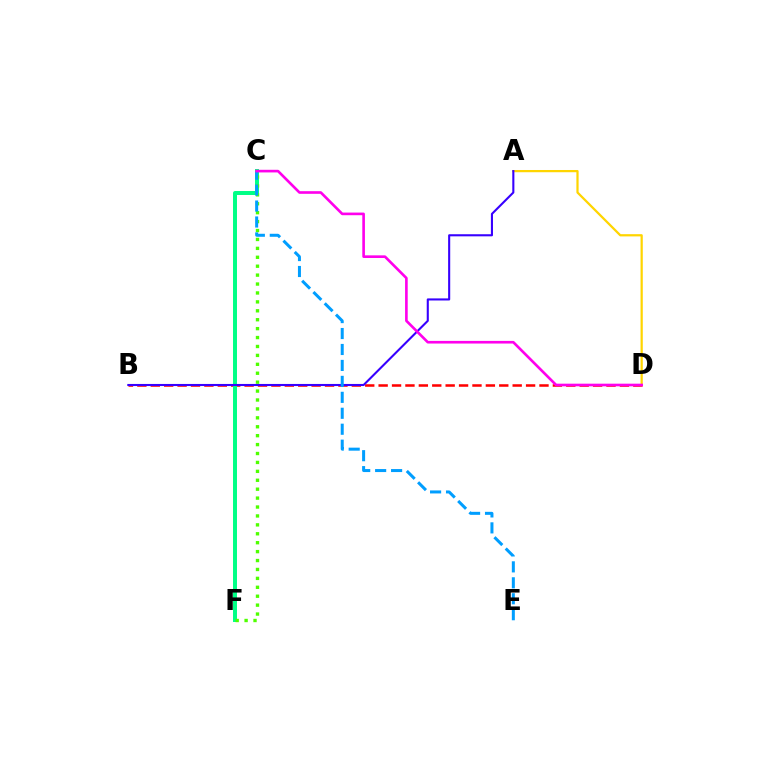{('B', 'D'): [{'color': '#ff0000', 'line_style': 'dashed', 'thickness': 1.82}], ('C', 'F'): [{'color': '#00ff86', 'line_style': 'solid', 'thickness': 2.86}, {'color': '#4fff00', 'line_style': 'dotted', 'thickness': 2.42}], ('A', 'D'): [{'color': '#ffd500', 'line_style': 'solid', 'thickness': 1.61}], ('A', 'B'): [{'color': '#3700ff', 'line_style': 'solid', 'thickness': 1.51}], ('C', 'E'): [{'color': '#009eff', 'line_style': 'dashed', 'thickness': 2.17}], ('C', 'D'): [{'color': '#ff00ed', 'line_style': 'solid', 'thickness': 1.9}]}